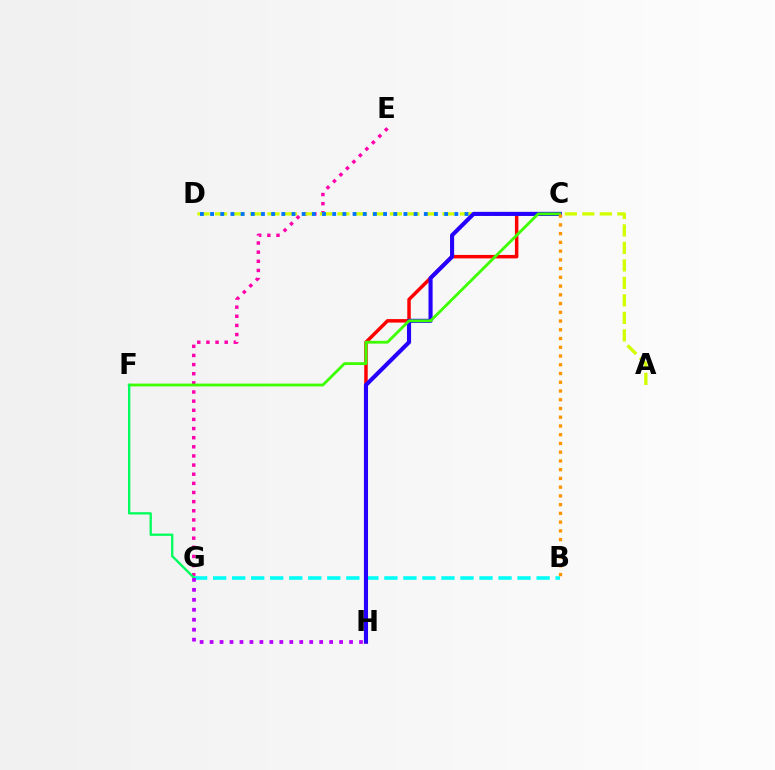{('E', 'G'): [{'color': '#ff00ac', 'line_style': 'dotted', 'thickness': 2.48}], ('B', 'G'): [{'color': '#00fff6', 'line_style': 'dashed', 'thickness': 2.58}], ('C', 'H'): [{'color': '#ff0000', 'line_style': 'solid', 'thickness': 2.51}, {'color': '#2500ff', 'line_style': 'solid', 'thickness': 2.96}], ('A', 'D'): [{'color': '#d1ff00', 'line_style': 'dashed', 'thickness': 2.38}], ('C', 'D'): [{'color': '#0074ff', 'line_style': 'dotted', 'thickness': 2.76}], ('C', 'F'): [{'color': '#3dff00', 'line_style': 'solid', 'thickness': 2.02}], ('F', 'G'): [{'color': '#00ff5c', 'line_style': 'solid', 'thickness': 1.67}], ('G', 'H'): [{'color': '#b900ff', 'line_style': 'dotted', 'thickness': 2.71}], ('B', 'C'): [{'color': '#ff9400', 'line_style': 'dotted', 'thickness': 2.38}]}